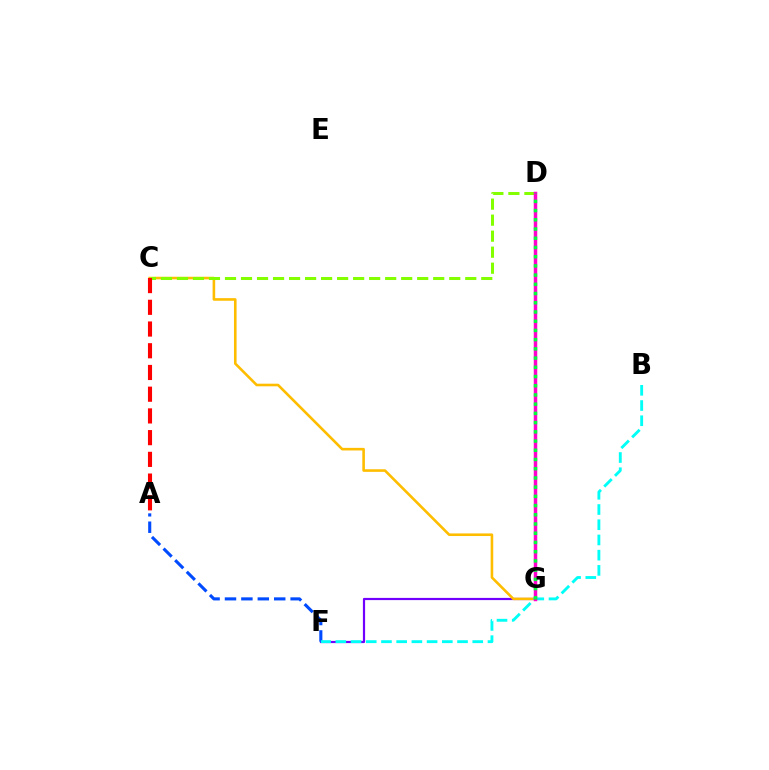{('F', 'G'): [{'color': '#7200ff', 'line_style': 'solid', 'thickness': 1.58}], ('C', 'G'): [{'color': '#ffbd00', 'line_style': 'solid', 'thickness': 1.87}], ('C', 'D'): [{'color': '#84ff00', 'line_style': 'dashed', 'thickness': 2.18}], ('A', 'F'): [{'color': '#004bff', 'line_style': 'dashed', 'thickness': 2.23}], ('B', 'F'): [{'color': '#00fff6', 'line_style': 'dashed', 'thickness': 2.07}], ('A', 'C'): [{'color': '#ff0000', 'line_style': 'dashed', 'thickness': 2.95}], ('D', 'G'): [{'color': '#ff00cf', 'line_style': 'solid', 'thickness': 2.5}, {'color': '#00ff39', 'line_style': 'dotted', 'thickness': 2.5}]}